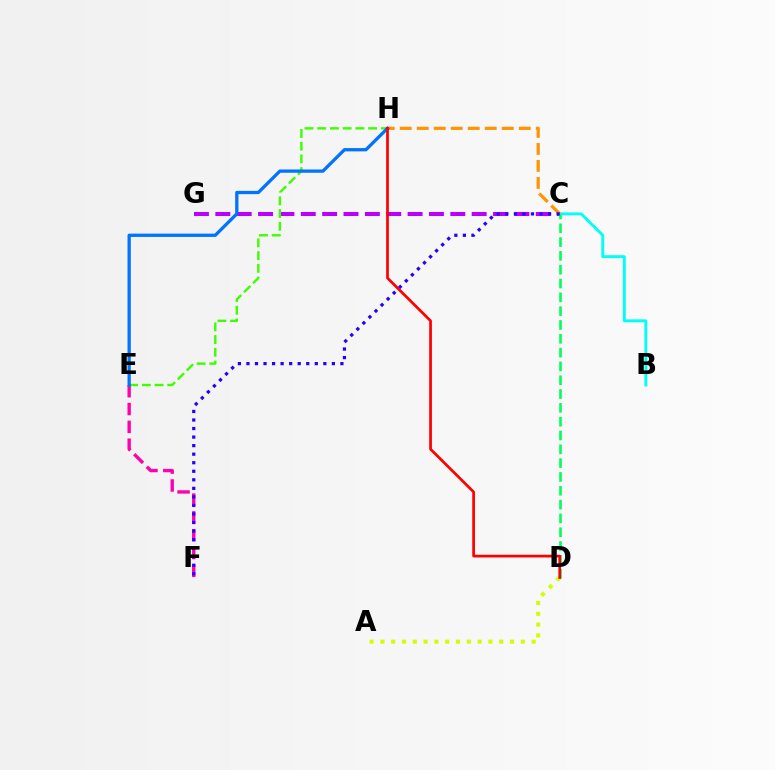{('A', 'D'): [{'color': '#d1ff00', 'line_style': 'dotted', 'thickness': 2.94}], ('C', 'G'): [{'color': '#b900ff', 'line_style': 'dashed', 'thickness': 2.9}], ('E', 'H'): [{'color': '#3dff00', 'line_style': 'dashed', 'thickness': 1.73}, {'color': '#0074ff', 'line_style': 'solid', 'thickness': 2.37}], ('E', 'F'): [{'color': '#ff00ac', 'line_style': 'dashed', 'thickness': 2.42}], ('B', 'C'): [{'color': '#00fff6', 'line_style': 'solid', 'thickness': 2.09}], ('C', 'H'): [{'color': '#ff9400', 'line_style': 'dashed', 'thickness': 2.31}], ('C', 'D'): [{'color': '#00ff5c', 'line_style': 'dashed', 'thickness': 1.88}], ('C', 'F'): [{'color': '#2500ff', 'line_style': 'dotted', 'thickness': 2.32}], ('D', 'H'): [{'color': '#ff0000', 'line_style': 'solid', 'thickness': 1.95}]}